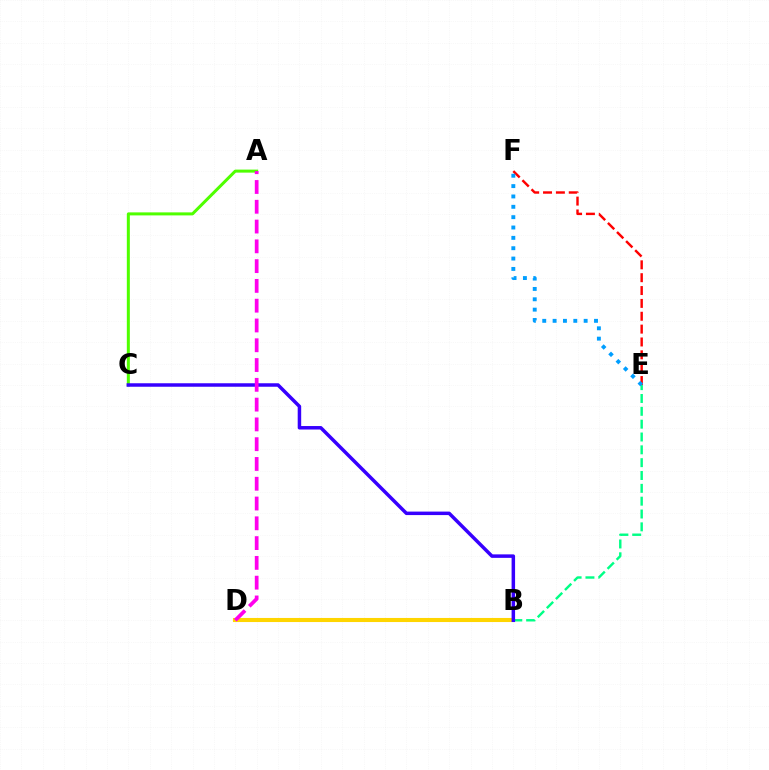{('E', 'F'): [{'color': '#ff0000', 'line_style': 'dashed', 'thickness': 1.75}, {'color': '#009eff', 'line_style': 'dotted', 'thickness': 2.81}], ('A', 'C'): [{'color': '#4fff00', 'line_style': 'solid', 'thickness': 2.17}], ('B', 'D'): [{'color': '#ffd500', 'line_style': 'solid', 'thickness': 2.94}], ('B', 'E'): [{'color': '#00ff86', 'line_style': 'dashed', 'thickness': 1.74}], ('B', 'C'): [{'color': '#3700ff', 'line_style': 'solid', 'thickness': 2.51}], ('A', 'D'): [{'color': '#ff00ed', 'line_style': 'dashed', 'thickness': 2.69}]}